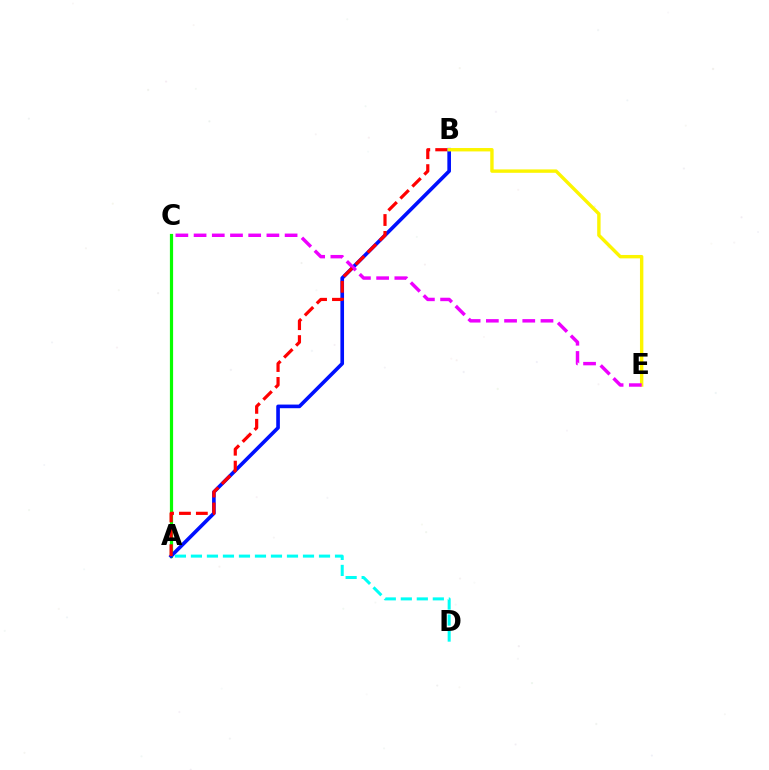{('A', 'C'): [{'color': '#08ff00', 'line_style': 'solid', 'thickness': 2.31}], ('A', 'B'): [{'color': '#0010ff', 'line_style': 'solid', 'thickness': 2.62}, {'color': '#ff0000', 'line_style': 'dashed', 'thickness': 2.3}], ('A', 'D'): [{'color': '#00fff6', 'line_style': 'dashed', 'thickness': 2.17}], ('B', 'E'): [{'color': '#fcf500', 'line_style': 'solid', 'thickness': 2.44}], ('C', 'E'): [{'color': '#ee00ff', 'line_style': 'dashed', 'thickness': 2.47}]}